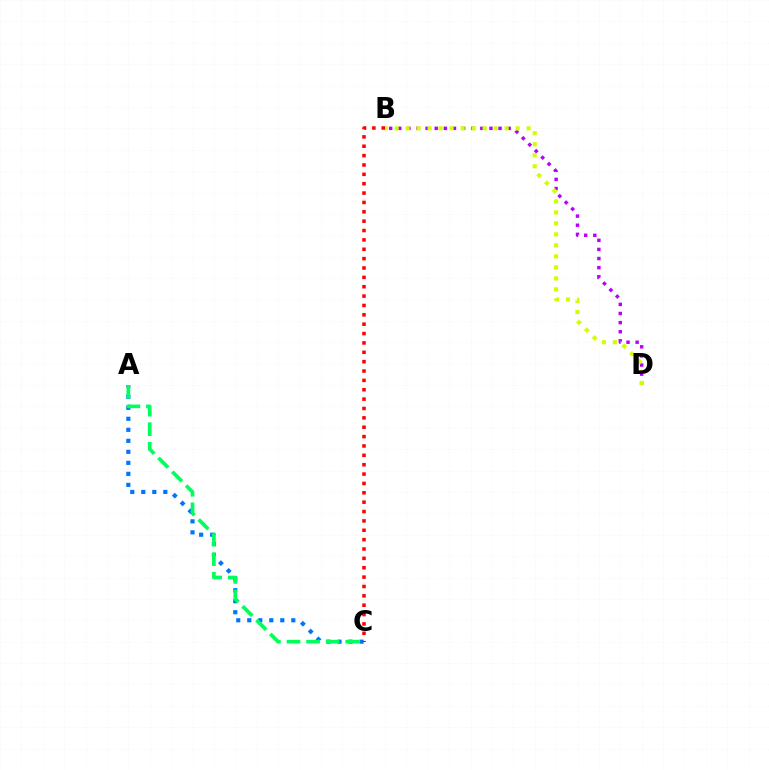{('B', 'D'): [{'color': '#b900ff', 'line_style': 'dotted', 'thickness': 2.48}, {'color': '#d1ff00', 'line_style': 'dotted', 'thickness': 2.99}], ('A', 'C'): [{'color': '#0074ff', 'line_style': 'dotted', 'thickness': 2.99}, {'color': '#00ff5c', 'line_style': 'dashed', 'thickness': 2.66}], ('B', 'C'): [{'color': '#ff0000', 'line_style': 'dotted', 'thickness': 2.54}]}